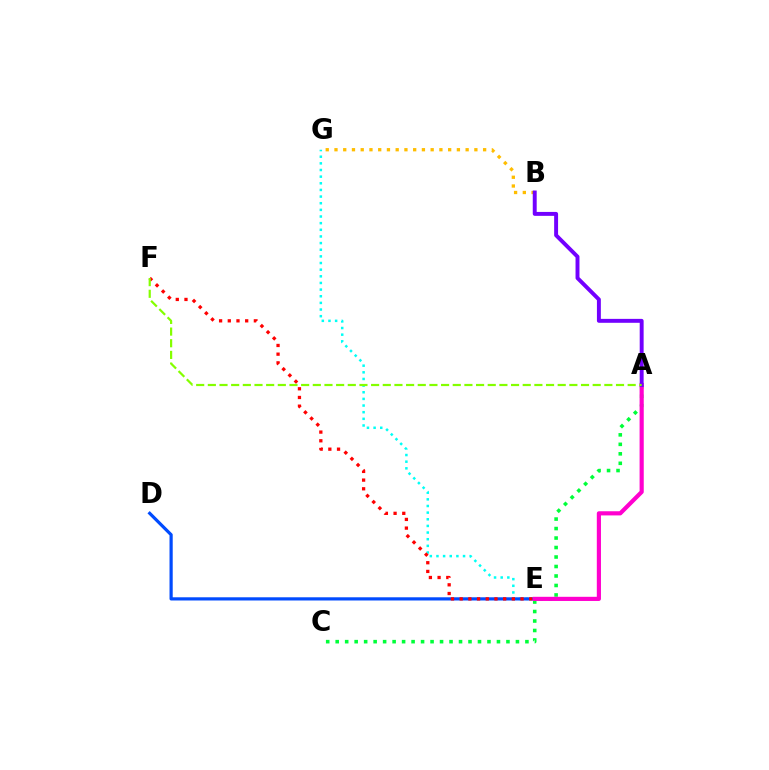{('E', 'G'): [{'color': '#00fff6', 'line_style': 'dotted', 'thickness': 1.81}], ('D', 'E'): [{'color': '#004bff', 'line_style': 'solid', 'thickness': 2.3}], ('B', 'G'): [{'color': '#ffbd00', 'line_style': 'dotted', 'thickness': 2.38}], ('E', 'F'): [{'color': '#ff0000', 'line_style': 'dotted', 'thickness': 2.36}], ('A', 'C'): [{'color': '#00ff39', 'line_style': 'dotted', 'thickness': 2.58}], ('A', 'E'): [{'color': '#ff00cf', 'line_style': 'solid', 'thickness': 3.0}], ('A', 'B'): [{'color': '#7200ff', 'line_style': 'solid', 'thickness': 2.83}], ('A', 'F'): [{'color': '#84ff00', 'line_style': 'dashed', 'thickness': 1.58}]}